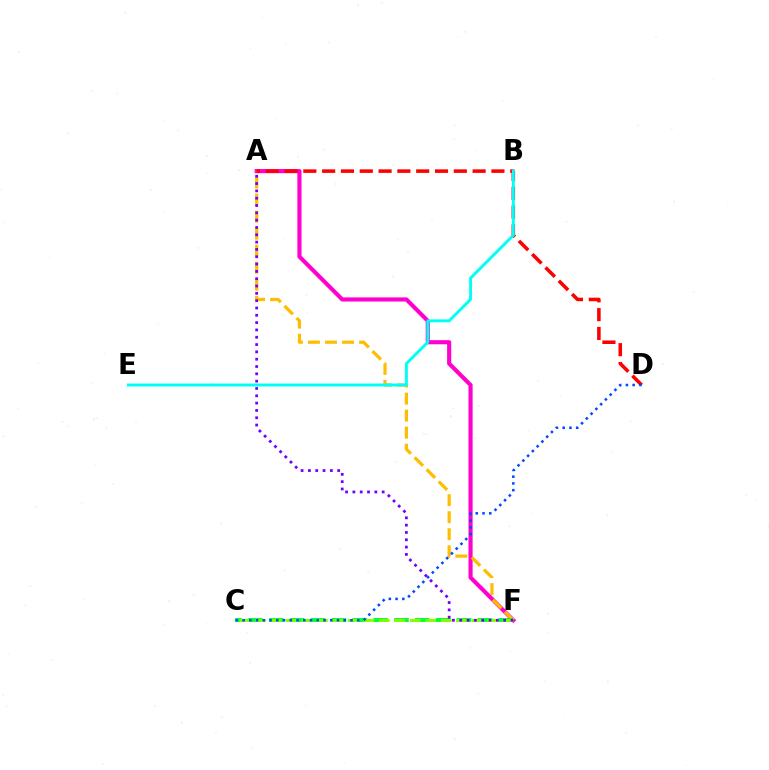{('A', 'F'): [{'color': '#ff00cf', 'line_style': 'solid', 'thickness': 2.96}, {'color': '#ffbd00', 'line_style': 'dashed', 'thickness': 2.31}, {'color': '#7200ff', 'line_style': 'dotted', 'thickness': 1.99}], ('C', 'F'): [{'color': '#00ff39', 'line_style': 'dashed', 'thickness': 2.83}, {'color': '#84ff00', 'line_style': 'dashed', 'thickness': 2.1}], ('A', 'D'): [{'color': '#ff0000', 'line_style': 'dashed', 'thickness': 2.56}], ('B', 'E'): [{'color': '#00fff6', 'line_style': 'solid', 'thickness': 2.1}], ('C', 'D'): [{'color': '#004bff', 'line_style': 'dotted', 'thickness': 1.83}]}